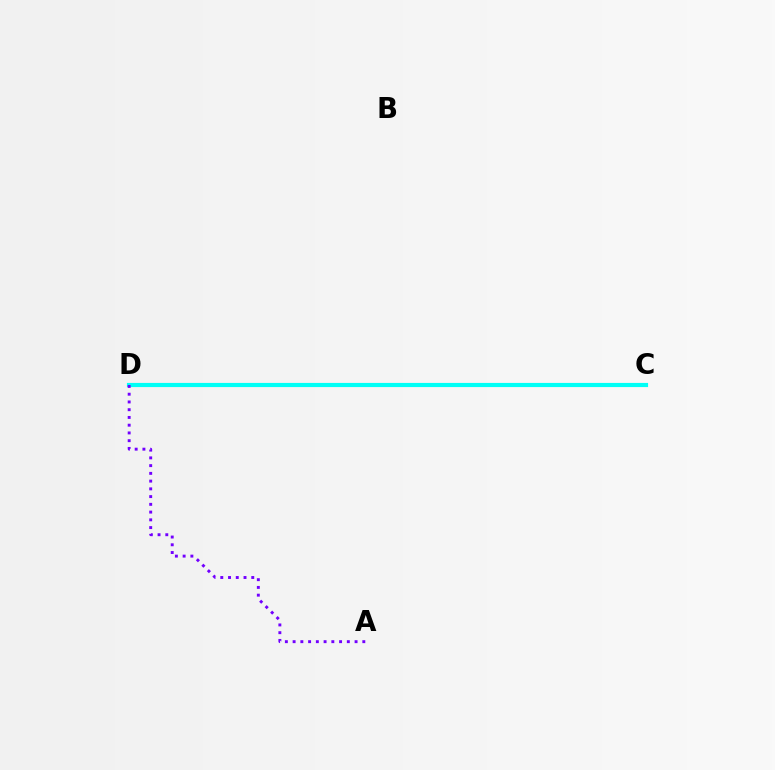{('C', 'D'): [{'color': '#84ff00', 'line_style': 'solid', 'thickness': 1.68}, {'color': '#ff0000', 'line_style': 'dotted', 'thickness': 1.96}, {'color': '#00fff6', 'line_style': 'solid', 'thickness': 2.99}], ('A', 'D'): [{'color': '#7200ff', 'line_style': 'dotted', 'thickness': 2.1}]}